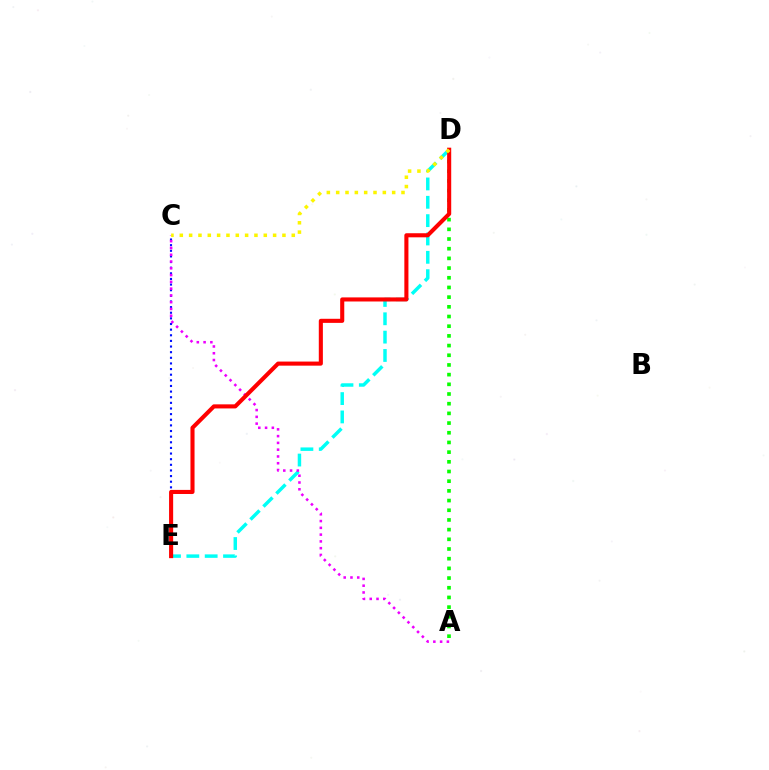{('D', 'E'): [{'color': '#00fff6', 'line_style': 'dashed', 'thickness': 2.49}, {'color': '#ff0000', 'line_style': 'solid', 'thickness': 2.94}], ('C', 'E'): [{'color': '#0010ff', 'line_style': 'dotted', 'thickness': 1.53}], ('A', 'D'): [{'color': '#08ff00', 'line_style': 'dotted', 'thickness': 2.63}], ('A', 'C'): [{'color': '#ee00ff', 'line_style': 'dotted', 'thickness': 1.84}], ('C', 'D'): [{'color': '#fcf500', 'line_style': 'dotted', 'thickness': 2.54}]}